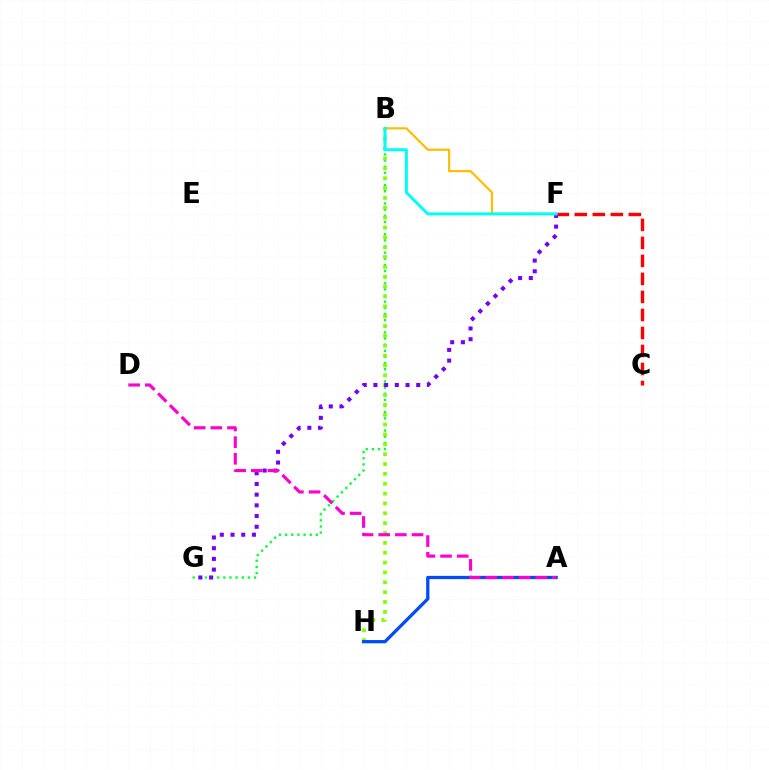{('C', 'F'): [{'color': '#ff0000', 'line_style': 'dashed', 'thickness': 2.45}], ('B', 'G'): [{'color': '#00ff39', 'line_style': 'dotted', 'thickness': 1.67}], ('B', 'H'): [{'color': '#84ff00', 'line_style': 'dotted', 'thickness': 2.68}], ('A', 'H'): [{'color': '#004bff', 'line_style': 'solid', 'thickness': 2.35}], ('F', 'G'): [{'color': '#7200ff', 'line_style': 'dotted', 'thickness': 2.91}], ('A', 'D'): [{'color': '#ff00cf', 'line_style': 'dashed', 'thickness': 2.26}], ('B', 'F'): [{'color': '#ffbd00', 'line_style': 'solid', 'thickness': 1.58}, {'color': '#00fff6', 'line_style': 'solid', 'thickness': 2.14}]}